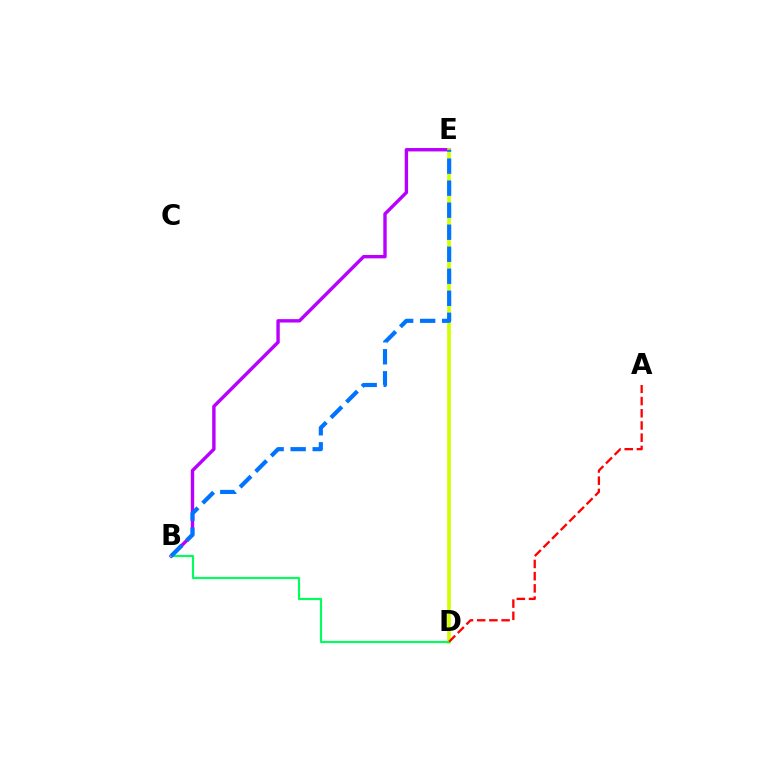{('B', 'E'): [{'color': '#b900ff', 'line_style': 'solid', 'thickness': 2.44}, {'color': '#0074ff', 'line_style': 'dashed', 'thickness': 2.99}], ('D', 'E'): [{'color': '#d1ff00', 'line_style': 'solid', 'thickness': 2.65}], ('B', 'D'): [{'color': '#00ff5c', 'line_style': 'solid', 'thickness': 1.56}], ('A', 'D'): [{'color': '#ff0000', 'line_style': 'dashed', 'thickness': 1.66}]}